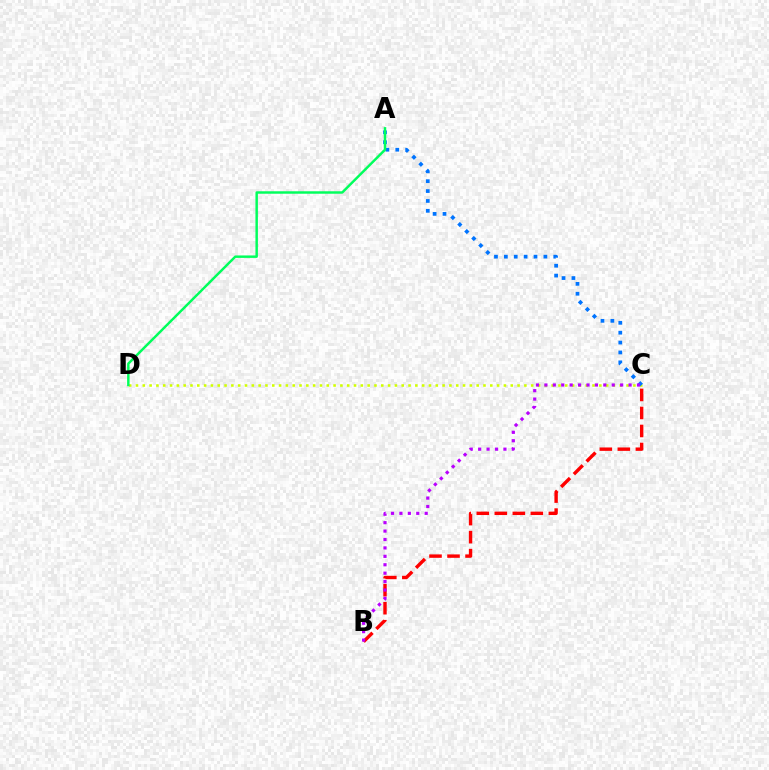{('C', 'D'): [{'color': '#d1ff00', 'line_style': 'dotted', 'thickness': 1.85}], ('A', 'C'): [{'color': '#0074ff', 'line_style': 'dotted', 'thickness': 2.69}], ('A', 'D'): [{'color': '#00ff5c', 'line_style': 'solid', 'thickness': 1.77}], ('B', 'C'): [{'color': '#ff0000', 'line_style': 'dashed', 'thickness': 2.45}, {'color': '#b900ff', 'line_style': 'dotted', 'thickness': 2.29}]}